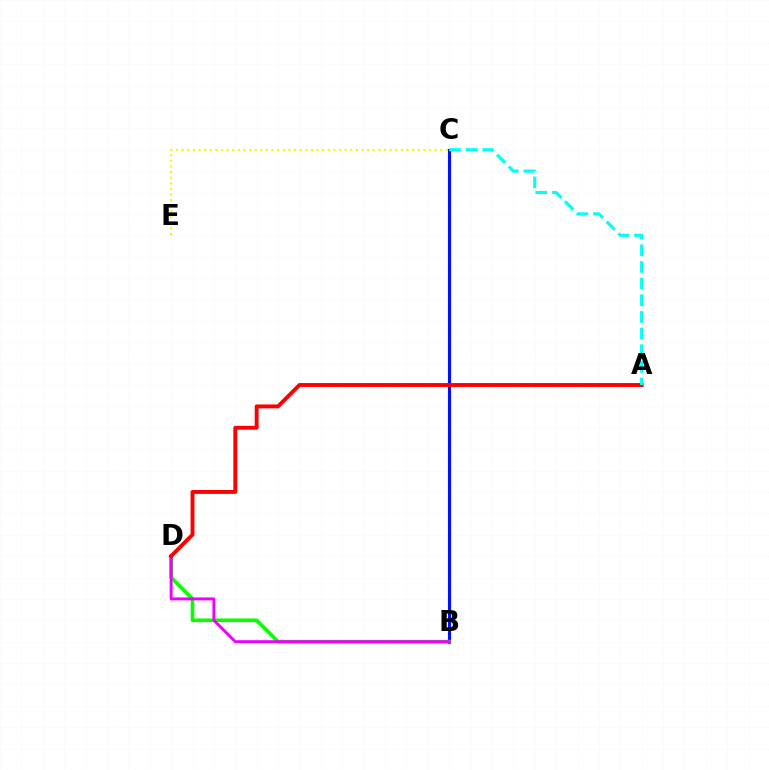{('B', 'C'): [{'color': '#0010ff', 'line_style': 'solid', 'thickness': 2.25}], ('B', 'D'): [{'color': '#08ff00', 'line_style': 'solid', 'thickness': 2.62}, {'color': '#ee00ff', 'line_style': 'solid', 'thickness': 2.11}], ('C', 'E'): [{'color': '#fcf500', 'line_style': 'dotted', 'thickness': 1.53}], ('A', 'D'): [{'color': '#ff0000', 'line_style': 'solid', 'thickness': 2.8}], ('A', 'C'): [{'color': '#00fff6', 'line_style': 'dashed', 'thickness': 2.26}]}